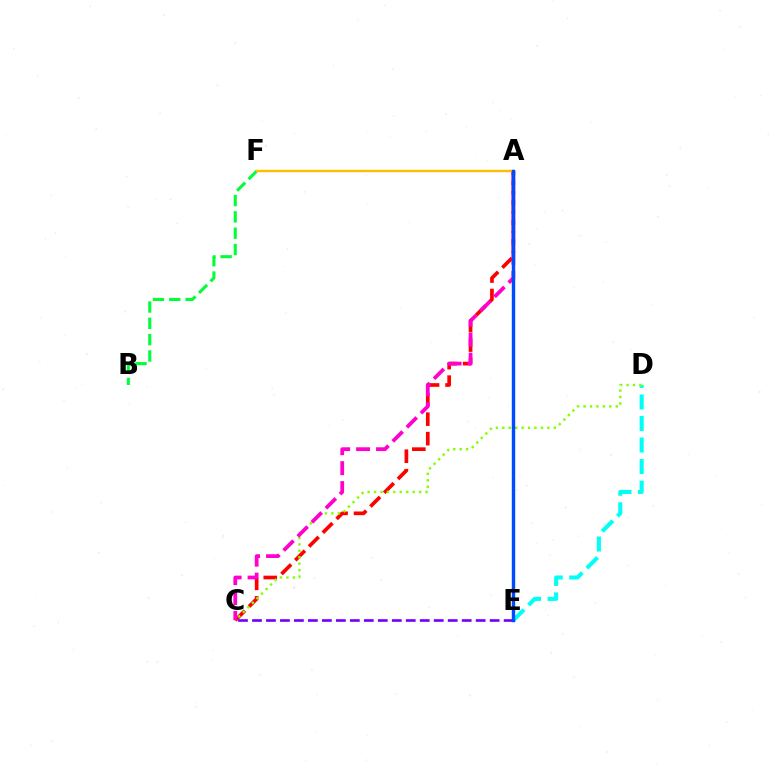{('A', 'C'): [{'color': '#ff0000', 'line_style': 'dashed', 'thickness': 2.65}, {'color': '#ff00cf', 'line_style': 'dashed', 'thickness': 2.71}], ('B', 'F'): [{'color': '#00ff39', 'line_style': 'dashed', 'thickness': 2.22}], ('D', 'E'): [{'color': '#00fff6', 'line_style': 'dashed', 'thickness': 2.93}], ('C', 'D'): [{'color': '#84ff00', 'line_style': 'dotted', 'thickness': 1.75}], ('A', 'F'): [{'color': '#ffbd00', 'line_style': 'solid', 'thickness': 1.73}], ('C', 'E'): [{'color': '#7200ff', 'line_style': 'dashed', 'thickness': 1.9}], ('A', 'E'): [{'color': '#004bff', 'line_style': 'solid', 'thickness': 2.46}]}